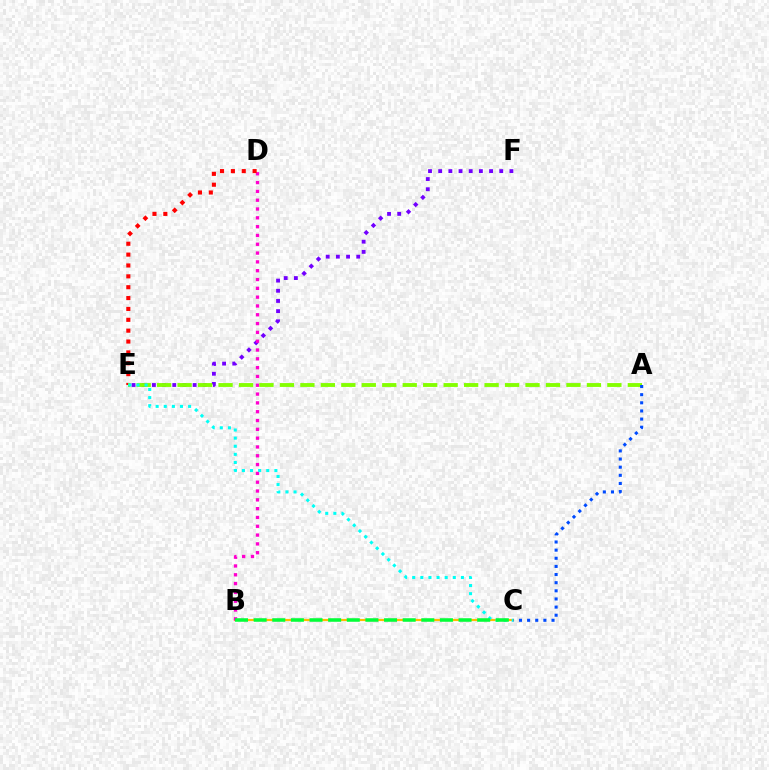{('B', 'C'): [{'color': '#ffbd00', 'line_style': 'solid', 'thickness': 1.58}, {'color': '#00ff39', 'line_style': 'dashed', 'thickness': 2.53}], ('E', 'F'): [{'color': '#7200ff', 'line_style': 'dotted', 'thickness': 2.76}], ('B', 'D'): [{'color': '#ff00cf', 'line_style': 'dotted', 'thickness': 2.39}], ('D', 'E'): [{'color': '#ff0000', 'line_style': 'dotted', 'thickness': 2.95}], ('A', 'E'): [{'color': '#84ff00', 'line_style': 'dashed', 'thickness': 2.78}], ('A', 'C'): [{'color': '#004bff', 'line_style': 'dotted', 'thickness': 2.21}], ('C', 'E'): [{'color': '#00fff6', 'line_style': 'dotted', 'thickness': 2.2}]}